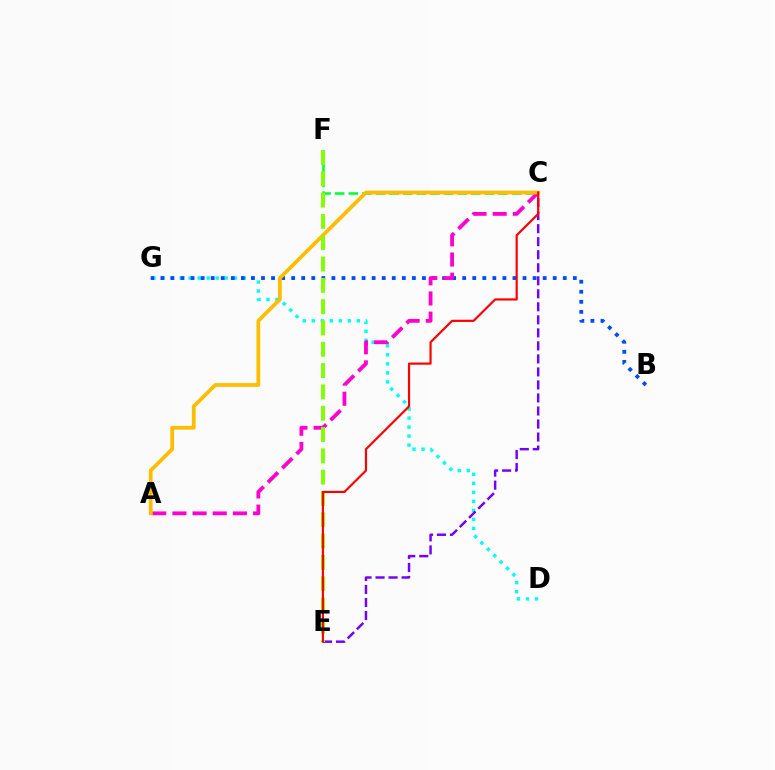{('D', 'G'): [{'color': '#00fff6', 'line_style': 'dotted', 'thickness': 2.45}], ('B', 'G'): [{'color': '#004bff', 'line_style': 'dotted', 'thickness': 2.73}], ('C', 'F'): [{'color': '#00ff39', 'line_style': 'dashed', 'thickness': 1.85}], ('C', 'E'): [{'color': '#7200ff', 'line_style': 'dashed', 'thickness': 1.77}, {'color': '#ff0000', 'line_style': 'solid', 'thickness': 1.57}], ('A', 'C'): [{'color': '#ff00cf', 'line_style': 'dashed', 'thickness': 2.74}, {'color': '#ffbd00', 'line_style': 'solid', 'thickness': 2.71}], ('E', 'F'): [{'color': '#84ff00', 'line_style': 'dashed', 'thickness': 2.9}]}